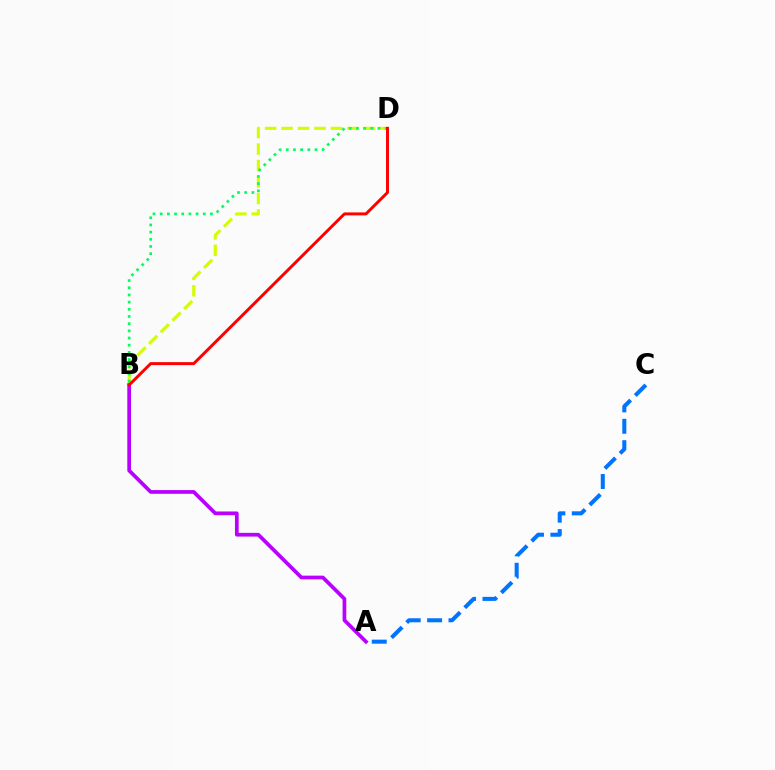{('B', 'D'): [{'color': '#d1ff00', 'line_style': 'dashed', 'thickness': 2.24}, {'color': '#00ff5c', 'line_style': 'dotted', 'thickness': 1.95}, {'color': '#ff0000', 'line_style': 'solid', 'thickness': 2.13}], ('A', 'B'): [{'color': '#b900ff', 'line_style': 'solid', 'thickness': 2.67}], ('A', 'C'): [{'color': '#0074ff', 'line_style': 'dashed', 'thickness': 2.91}]}